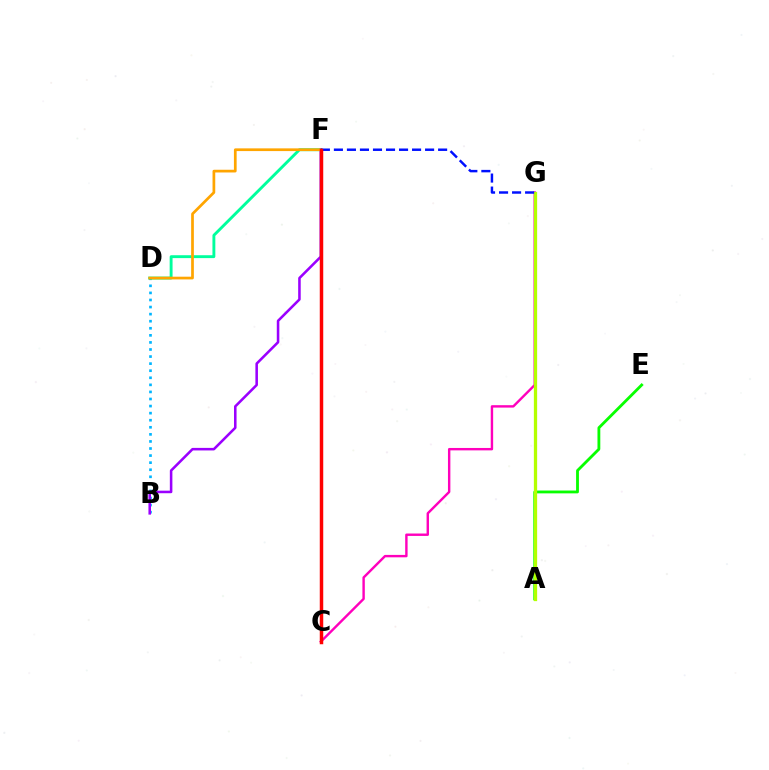{('B', 'D'): [{'color': '#00b5ff', 'line_style': 'dotted', 'thickness': 1.92}], ('D', 'F'): [{'color': '#00ff9d', 'line_style': 'solid', 'thickness': 2.08}, {'color': '#ffa500', 'line_style': 'solid', 'thickness': 1.95}], ('A', 'E'): [{'color': '#08ff00', 'line_style': 'solid', 'thickness': 2.04}], ('C', 'G'): [{'color': '#ff00bd', 'line_style': 'solid', 'thickness': 1.74}], ('B', 'F'): [{'color': '#9b00ff', 'line_style': 'solid', 'thickness': 1.84}], ('A', 'G'): [{'color': '#b3ff00', 'line_style': 'solid', 'thickness': 2.36}], ('F', 'G'): [{'color': '#0010ff', 'line_style': 'dashed', 'thickness': 1.77}], ('C', 'F'): [{'color': '#ff0000', 'line_style': 'solid', 'thickness': 2.5}]}